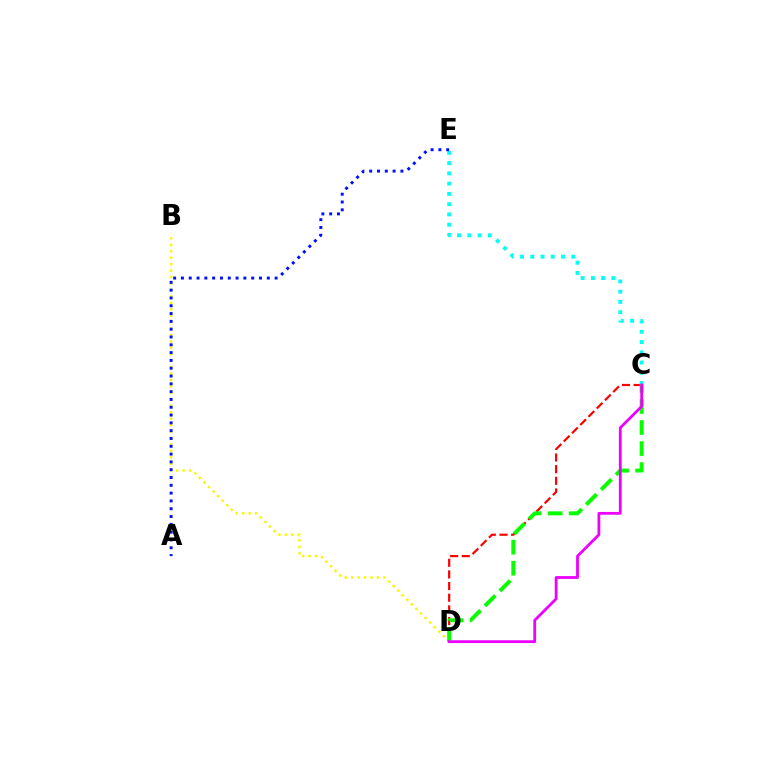{('C', 'D'): [{'color': '#ff0000', 'line_style': 'dashed', 'thickness': 1.58}, {'color': '#08ff00', 'line_style': 'dashed', 'thickness': 2.86}, {'color': '#ee00ff', 'line_style': 'solid', 'thickness': 2.01}], ('B', 'D'): [{'color': '#fcf500', 'line_style': 'dotted', 'thickness': 1.75}], ('C', 'E'): [{'color': '#00fff6', 'line_style': 'dotted', 'thickness': 2.79}], ('A', 'E'): [{'color': '#0010ff', 'line_style': 'dotted', 'thickness': 2.12}]}